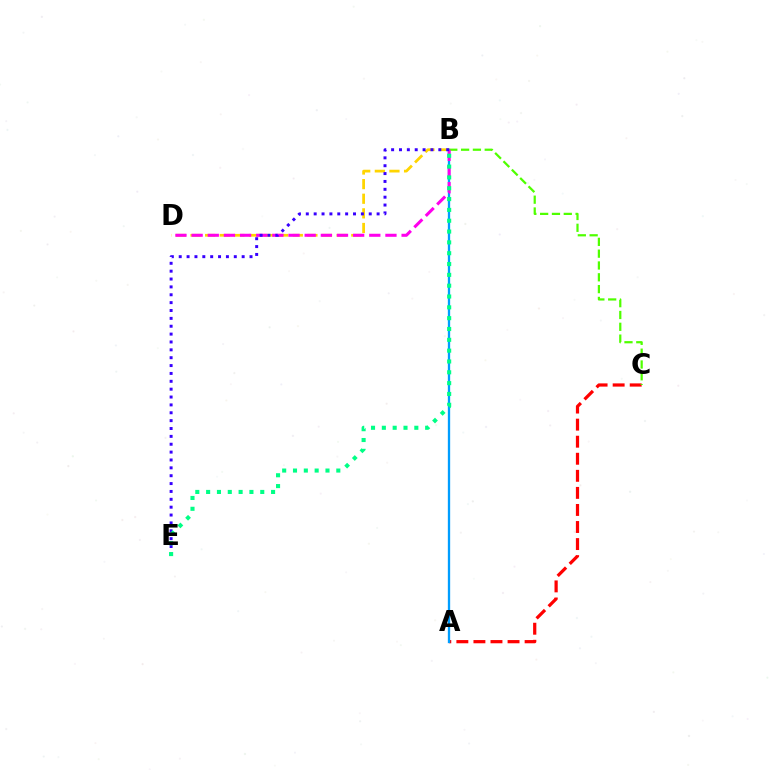{('B', 'D'): [{'color': '#ffd500', 'line_style': 'dashed', 'thickness': 1.99}, {'color': '#ff00ed', 'line_style': 'dashed', 'thickness': 2.19}], ('A', 'C'): [{'color': '#ff0000', 'line_style': 'dashed', 'thickness': 2.32}], ('A', 'B'): [{'color': '#009eff', 'line_style': 'solid', 'thickness': 1.67}], ('B', 'C'): [{'color': '#4fff00', 'line_style': 'dashed', 'thickness': 1.61}], ('B', 'E'): [{'color': '#3700ff', 'line_style': 'dotted', 'thickness': 2.14}, {'color': '#00ff86', 'line_style': 'dotted', 'thickness': 2.94}]}